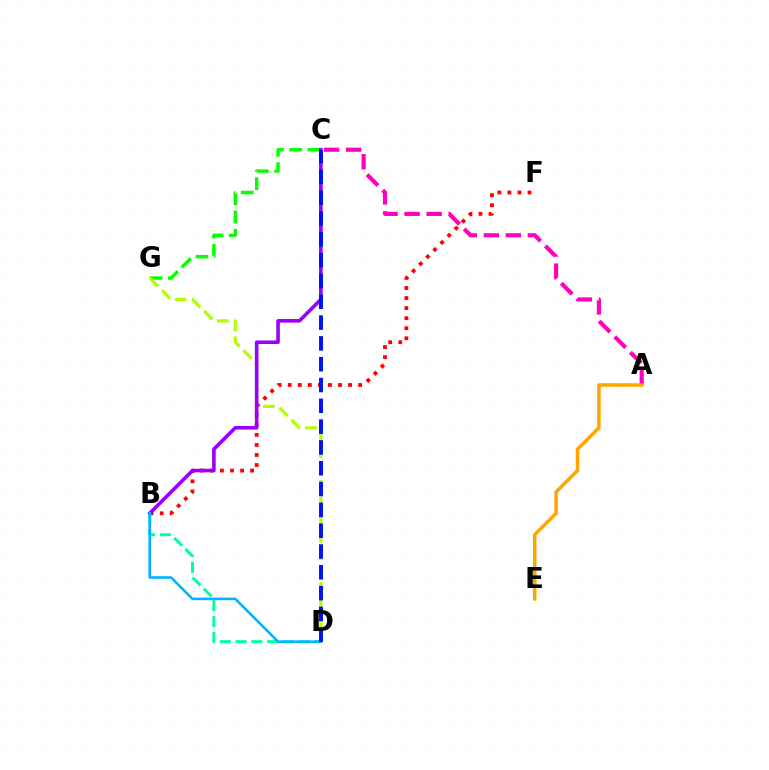{('C', 'G'): [{'color': '#08ff00', 'line_style': 'dashed', 'thickness': 2.48}], ('B', 'F'): [{'color': '#ff0000', 'line_style': 'dotted', 'thickness': 2.73}], ('D', 'G'): [{'color': '#b3ff00', 'line_style': 'dashed', 'thickness': 2.31}], ('A', 'C'): [{'color': '#ff00bd', 'line_style': 'dashed', 'thickness': 2.99}], ('A', 'E'): [{'color': '#ffa500', 'line_style': 'solid', 'thickness': 2.52}], ('B', 'C'): [{'color': '#9b00ff', 'line_style': 'solid', 'thickness': 2.58}], ('B', 'D'): [{'color': '#00ff9d', 'line_style': 'dashed', 'thickness': 2.14}, {'color': '#00b5ff', 'line_style': 'solid', 'thickness': 1.85}], ('C', 'D'): [{'color': '#0010ff', 'line_style': 'dashed', 'thickness': 2.83}]}